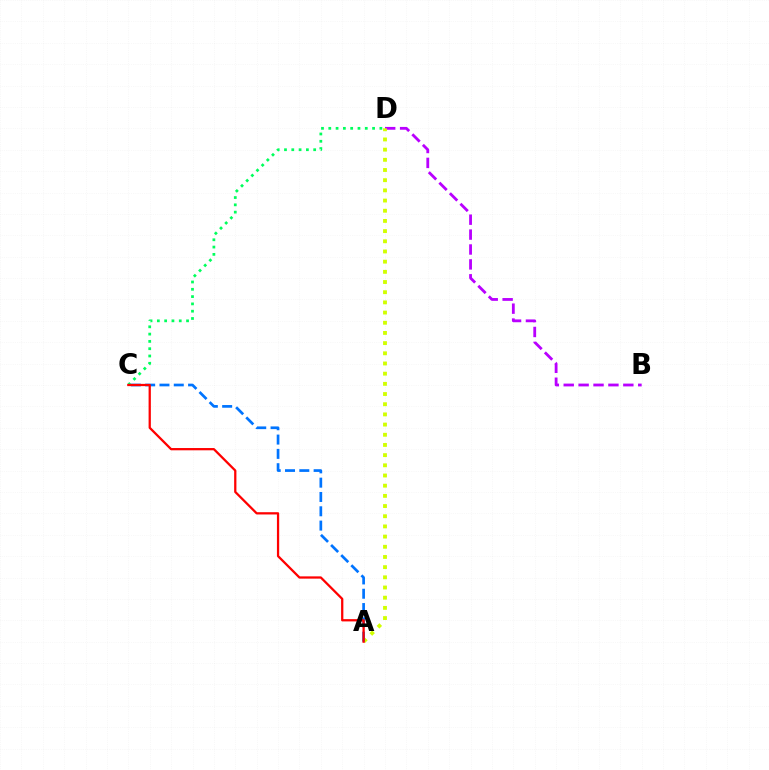{('B', 'D'): [{'color': '#b900ff', 'line_style': 'dashed', 'thickness': 2.02}], ('A', 'D'): [{'color': '#d1ff00', 'line_style': 'dotted', 'thickness': 2.77}], ('C', 'D'): [{'color': '#00ff5c', 'line_style': 'dotted', 'thickness': 1.98}], ('A', 'C'): [{'color': '#0074ff', 'line_style': 'dashed', 'thickness': 1.94}, {'color': '#ff0000', 'line_style': 'solid', 'thickness': 1.63}]}